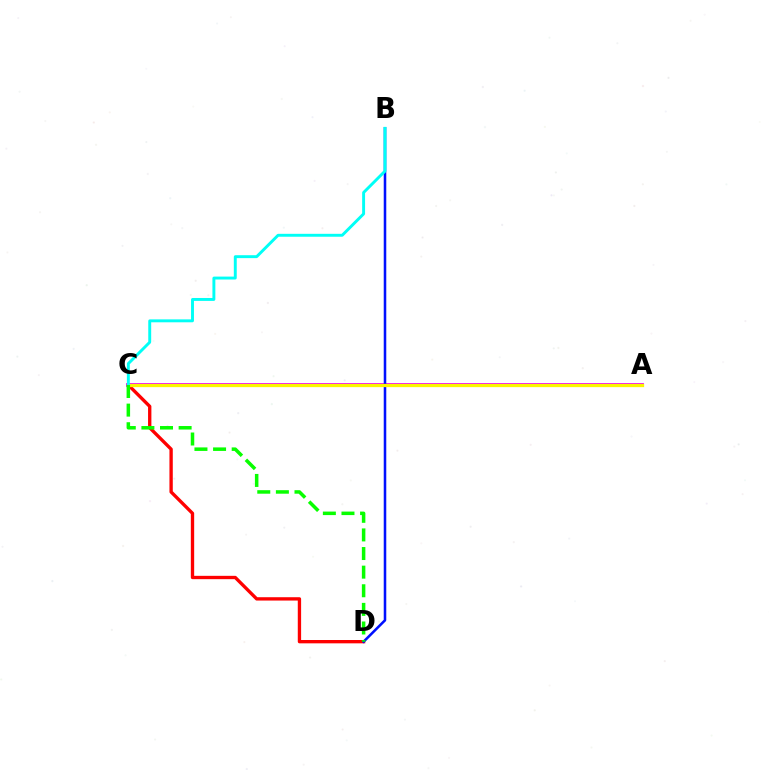{('C', 'D'): [{'color': '#ff0000', 'line_style': 'solid', 'thickness': 2.4}, {'color': '#08ff00', 'line_style': 'dashed', 'thickness': 2.53}], ('A', 'C'): [{'color': '#ee00ff', 'line_style': 'solid', 'thickness': 2.76}, {'color': '#fcf500', 'line_style': 'solid', 'thickness': 2.36}], ('B', 'D'): [{'color': '#0010ff', 'line_style': 'solid', 'thickness': 1.83}], ('B', 'C'): [{'color': '#00fff6', 'line_style': 'solid', 'thickness': 2.1}]}